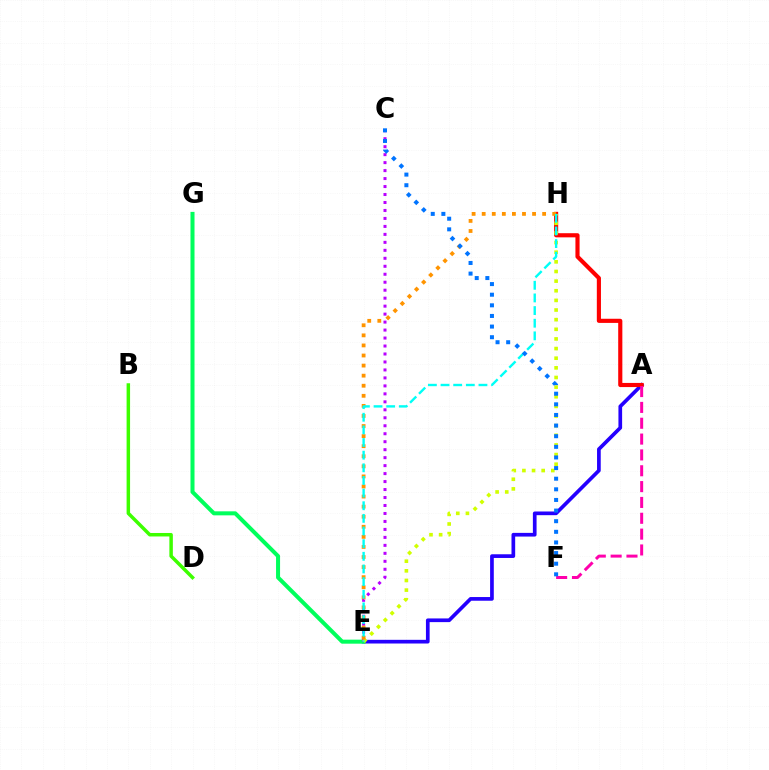{('A', 'E'): [{'color': '#2500ff', 'line_style': 'solid', 'thickness': 2.66}], ('E', 'G'): [{'color': '#00ff5c', 'line_style': 'solid', 'thickness': 2.9}], ('C', 'E'): [{'color': '#b900ff', 'line_style': 'dotted', 'thickness': 2.17}], ('A', 'H'): [{'color': '#ff0000', 'line_style': 'solid', 'thickness': 2.98}], ('E', 'H'): [{'color': '#d1ff00', 'line_style': 'dotted', 'thickness': 2.62}, {'color': '#ff9400', 'line_style': 'dotted', 'thickness': 2.74}, {'color': '#00fff6', 'line_style': 'dashed', 'thickness': 1.72}], ('A', 'F'): [{'color': '#ff00ac', 'line_style': 'dashed', 'thickness': 2.15}], ('B', 'D'): [{'color': '#3dff00', 'line_style': 'solid', 'thickness': 2.51}], ('C', 'F'): [{'color': '#0074ff', 'line_style': 'dotted', 'thickness': 2.89}]}